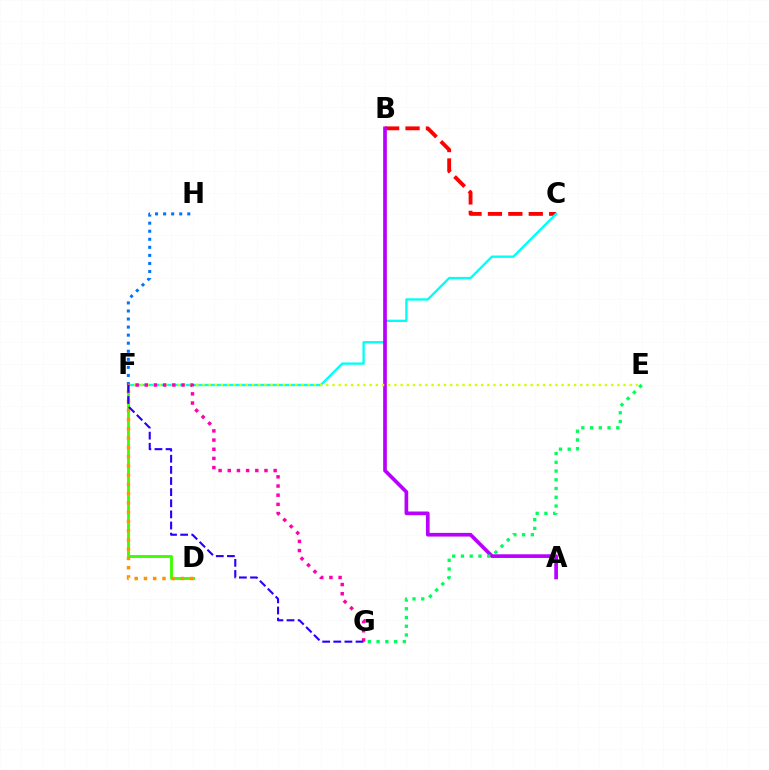{('D', 'F'): [{'color': '#3dff00', 'line_style': 'solid', 'thickness': 2.07}, {'color': '#ff9400', 'line_style': 'dotted', 'thickness': 2.52}], ('B', 'C'): [{'color': '#ff0000', 'line_style': 'dashed', 'thickness': 2.77}], ('C', 'F'): [{'color': '#00fff6', 'line_style': 'solid', 'thickness': 1.68}], ('A', 'B'): [{'color': '#b900ff', 'line_style': 'solid', 'thickness': 2.65}], ('F', 'H'): [{'color': '#0074ff', 'line_style': 'dotted', 'thickness': 2.19}], ('E', 'G'): [{'color': '#00ff5c', 'line_style': 'dotted', 'thickness': 2.38}], ('E', 'F'): [{'color': '#d1ff00', 'line_style': 'dotted', 'thickness': 1.68}], ('F', 'G'): [{'color': '#ff00ac', 'line_style': 'dotted', 'thickness': 2.49}, {'color': '#2500ff', 'line_style': 'dashed', 'thickness': 1.51}]}